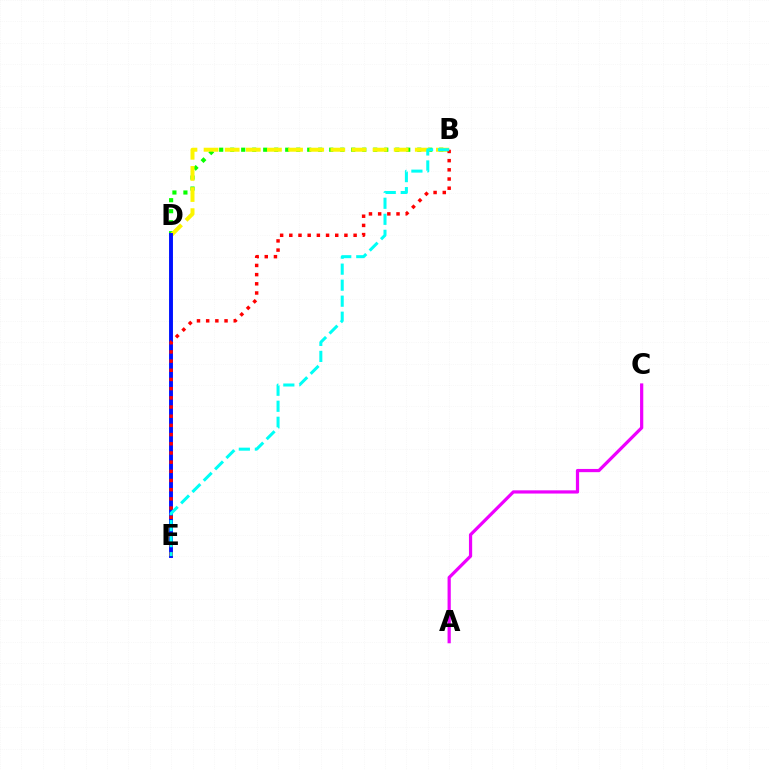{('B', 'D'): [{'color': '#08ff00', 'line_style': 'dotted', 'thickness': 2.99}, {'color': '#fcf500', 'line_style': 'dashed', 'thickness': 2.87}], ('D', 'E'): [{'color': '#0010ff', 'line_style': 'solid', 'thickness': 2.81}], ('B', 'E'): [{'color': '#ff0000', 'line_style': 'dotted', 'thickness': 2.5}, {'color': '#00fff6', 'line_style': 'dashed', 'thickness': 2.18}], ('A', 'C'): [{'color': '#ee00ff', 'line_style': 'solid', 'thickness': 2.32}]}